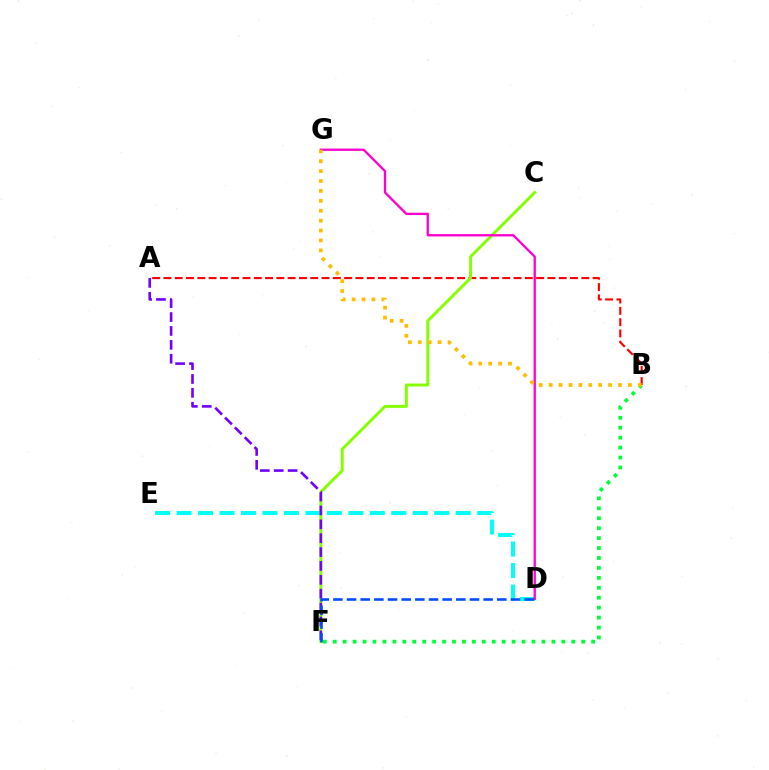{('A', 'B'): [{'color': '#ff0000', 'line_style': 'dashed', 'thickness': 1.53}], ('B', 'F'): [{'color': '#00ff39', 'line_style': 'dotted', 'thickness': 2.7}], ('D', 'E'): [{'color': '#00fff6', 'line_style': 'dashed', 'thickness': 2.92}], ('C', 'F'): [{'color': '#84ff00', 'line_style': 'solid', 'thickness': 2.11}], ('D', 'G'): [{'color': '#ff00cf', 'line_style': 'solid', 'thickness': 1.67}], ('A', 'F'): [{'color': '#7200ff', 'line_style': 'dashed', 'thickness': 1.89}], ('D', 'F'): [{'color': '#004bff', 'line_style': 'dashed', 'thickness': 1.86}], ('B', 'G'): [{'color': '#ffbd00', 'line_style': 'dotted', 'thickness': 2.69}]}